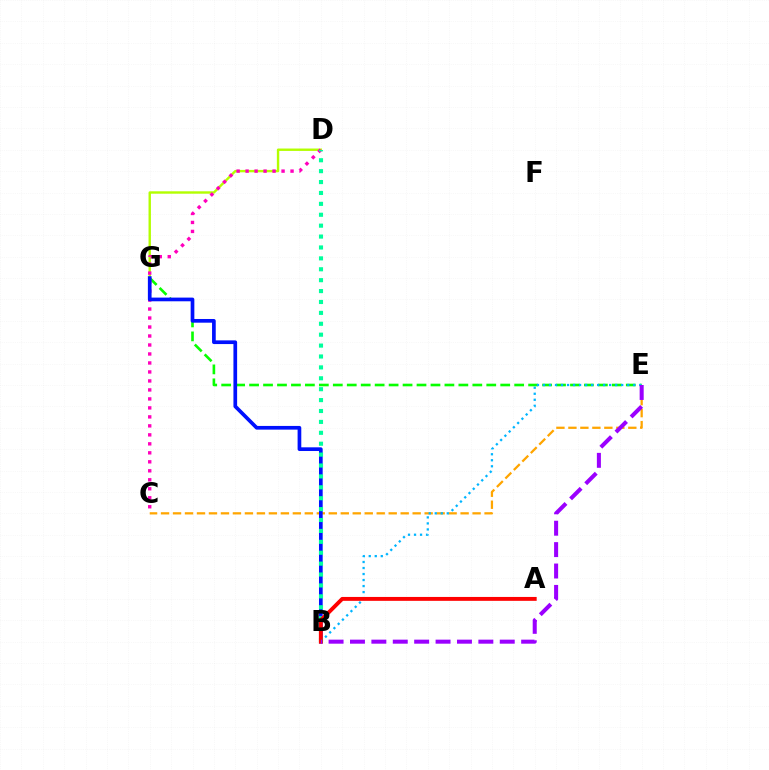{('D', 'G'): [{'color': '#b3ff00', 'line_style': 'solid', 'thickness': 1.73}], ('E', 'G'): [{'color': '#08ff00', 'line_style': 'dashed', 'thickness': 1.9}], ('C', 'E'): [{'color': '#ffa500', 'line_style': 'dashed', 'thickness': 1.63}], ('C', 'D'): [{'color': '#ff00bd', 'line_style': 'dotted', 'thickness': 2.44}], ('B', 'E'): [{'color': '#00b5ff', 'line_style': 'dotted', 'thickness': 1.63}, {'color': '#9b00ff', 'line_style': 'dashed', 'thickness': 2.91}], ('B', 'G'): [{'color': '#0010ff', 'line_style': 'solid', 'thickness': 2.66}], ('B', 'D'): [{'color': '#00ff9d', 'line_style': 'dotted', 'thickness': 2.96}], ('A', 'B'): [{'color': '#ff0000', 'line_style': 'solid', 'thickness': 2.8}]}